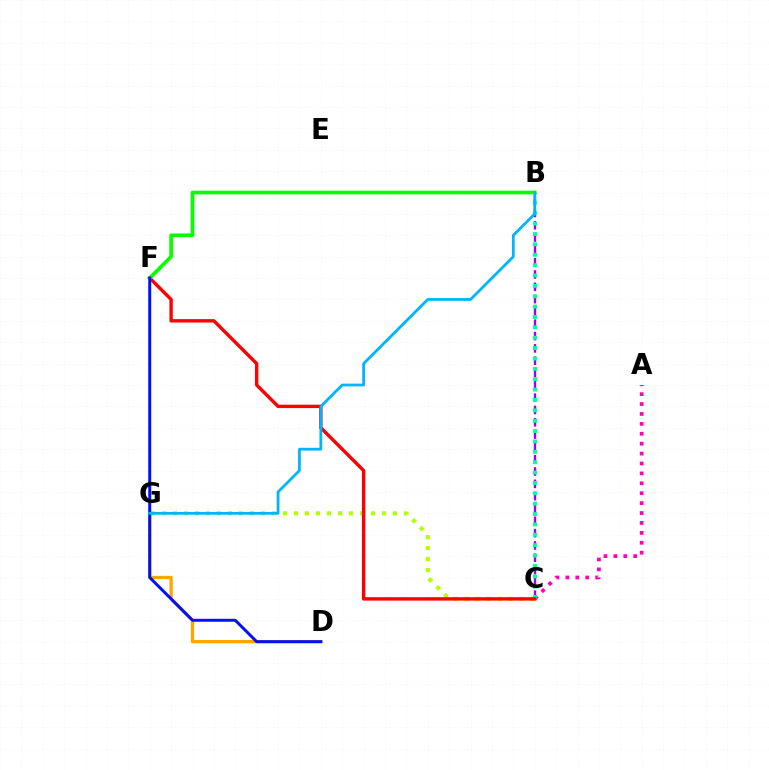{('D', 'G'): [{'color': '#ffa500', 'line_style': 'solid', 'thickness': 2.38}], ('B', 'C'): [{'color': '#9b00ff', 'line_style': 'dashed', 'thickness': 1.67}, {'color': '#00ff9d', 'line_style': 'dotted', 'thickness': 2.82}], ('A', 'C'): [{'color': '#ff00bd', 'line_style': 'dotted', 'thickness': 2.69}], ('C', 'G'): [{'color': '#b3ff00', 'line_style': 'dotted', 'thickness': 2.99}], ('C', 'F'): [{'color': '#ff0000', 'line_style': 'solid', 'thickness': 2.44}], ('B', 'F'): [{'color': '#08ff00', 'line_style': 'solid', 'thickness': 2.65}], ('D', 'F'): [{'color': '#0010ff', 'line_style': 'solid', 'thickness': 2.14}], ('B', 'G'): [{'color': '#00b5ff', 'line_style': 'solid', 'thickness': 1.99}]}